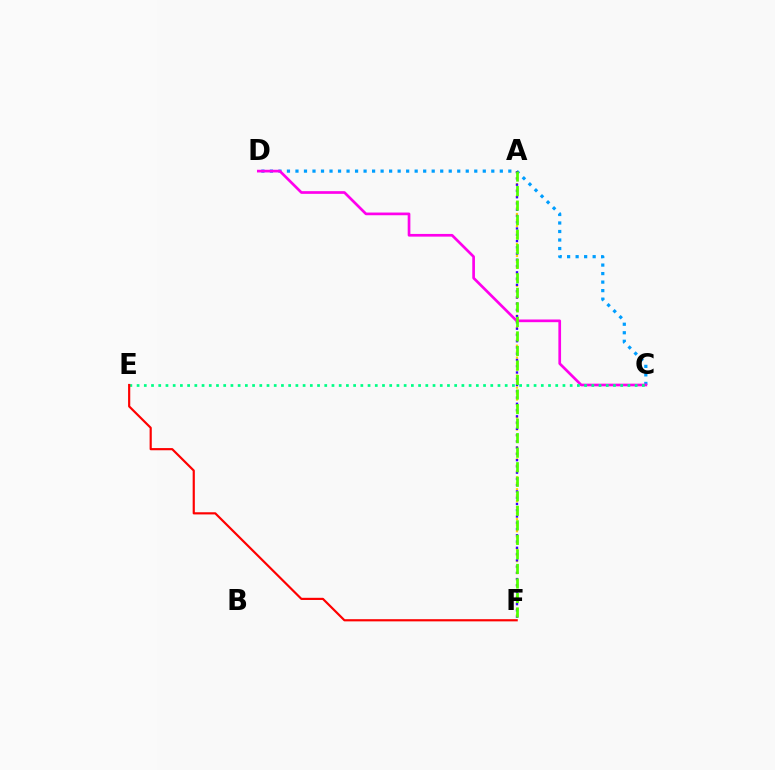{('C', 'D'): [{'color': '#009eff', 'line_style': 'dotted', 'thickness': 2.31}, {'color': '#ff00ed', 'line_style': 'solid', 'thickness': 1.94}], ('A', 'F'): [{'color': '#ffd500', 'line_style': 'dotted', 'thickness': 1.63}, {'color': '#3700ff', 'line_style': 'dotted', 'thickness': 1.7}, {'color': '#4fff00', 'line_style': 'dashed', 'thickness': 1.97}], ('C', 'E'): [{'color': '#00ff86', 'line_style': 'dotted', 'thickness': 1.96}], ('E', 'F'): [{'color': '#ff0000', 'line_style': 'solid', 'thickness': 1.57}]}